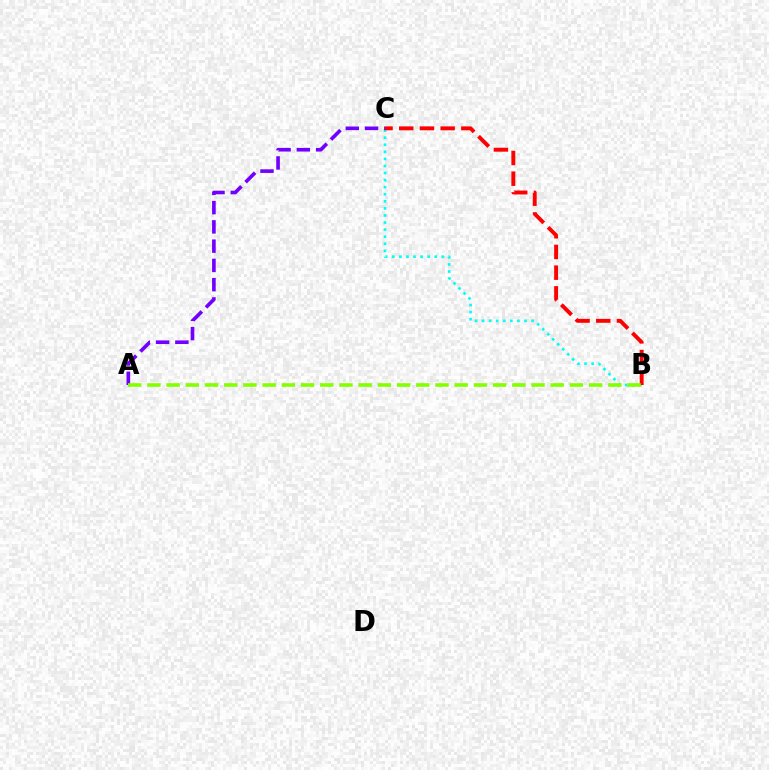{('B', 'C'): [{'color': '#00fff6', 'line_style': 'dotted', 'thickness': 1.92}, {'color': '#ff0000', 'line_style': 'dashed', 'thickness': 2.81}], ('A', 'C'): [{'color': '#7200ff', 'line_style': 'dashed', 'thickness': 2.62}], ('A', 'B'): [{'color': '#84ff00', 'line_style': 'dashed', 'thickness': 2.61}]}